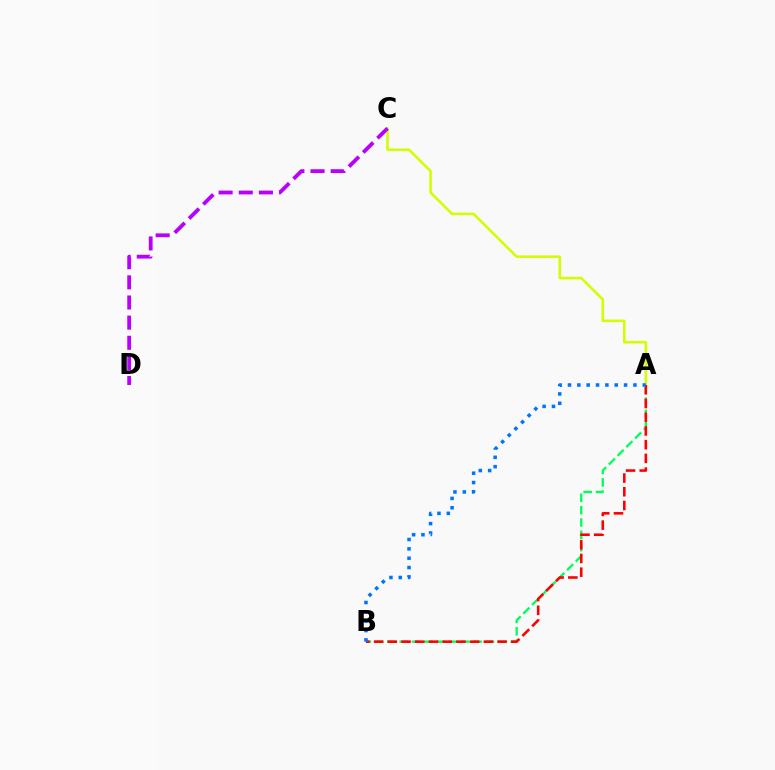{('A', 'C'): [{'color': '#d1ff00', 'line_style': 'solid', 'thickness': 1.85}], ('A', 'B'): [{'color': '#00ff5c', 'line_style': 'dashed', 'thickness': 1.68}, {'color': '#ff0000', 'line_style': 'dashed', 'thickness': 1.86}, {'color': '#0074ff', 'line_style': 'dotted', 'thickness': 2.54}], ('C', 'D'): [{'color': '#b900ff', 'line_style': 'dashed', 'thickness': 2.74}]}